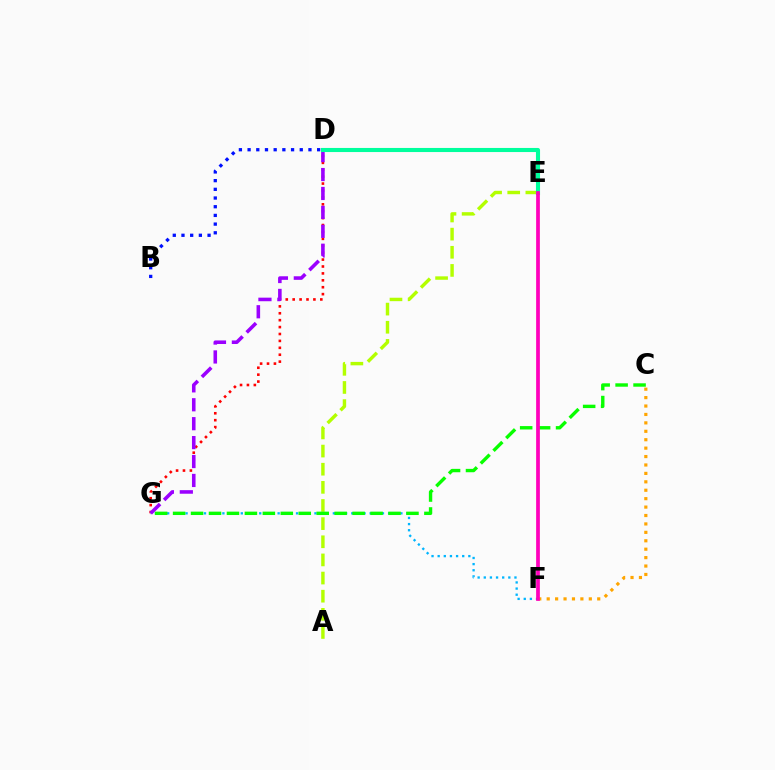{('D', 'G'): [{'color': '#ff0000', 'line_style': 'dotted', 'thickness': 1.88}, {'color': '#9b00ff', 'line_style': 'dashed', 'thickness': 2.57}], ('F', 'G'): [{'color': '#00b5ff', 'line_style': 'dotted', 'thickness': 1.67}], ('B', 'D'): [{'color': '#0010ff', 'line_style': 'dotted', 'thickness': 2.36}], ('A', 'E'): [{'color': '#b3ff00', 'line_style': 'dashed', 'thickness': 2.46}], ('C', 'G'): [{'color': '#08ff00', 'line_style': 'dashed', 'thickness': 2.44}], ('D', 'E'): [{'color': '#00ff9d', 'line_style': 'solid', 'thickness': 2.95}], ('C', 'F'): [{'color': '#ffa500', 'line_style': 'dotted', 'thickness': 2.29}], ('E', 'F'): [{'color': '#ff00bd', 'line_style': 'solid', 'thickness': 2.69}]}